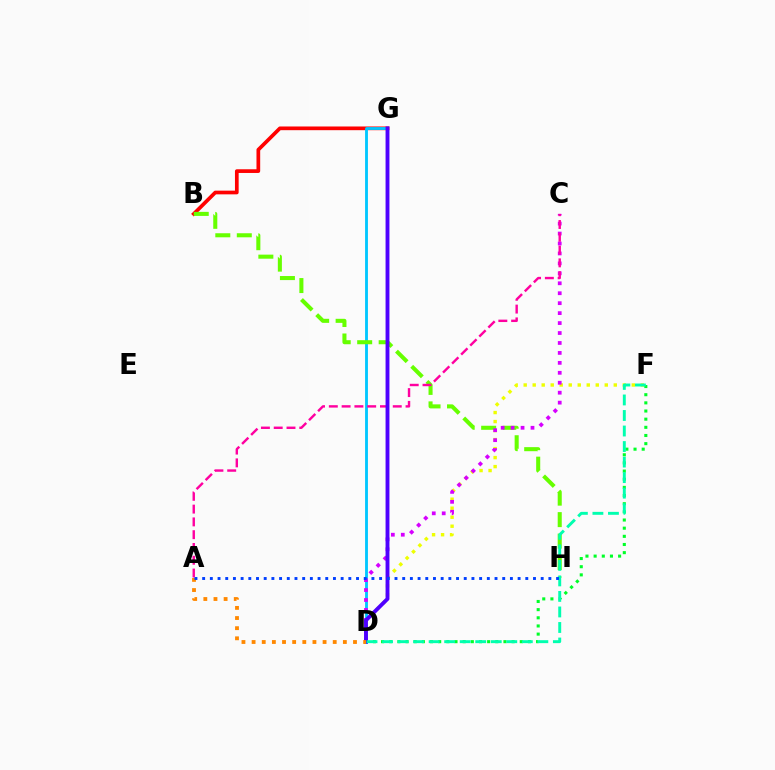{('B', 'G'): [{'color': '#ff0000', 'line_style': 'solid', 'thickness': 2.66}], ('D', 'F'): [{'color': '#00ff27', 'line_style': 'dotted', 'thickness': 2.22}, {'color': '#eeff00', 'line_style': 'dotted', 'thickness': 2.45}, {'color': '#00ffaf', 'line_style': 'dashed', 'thickness': 2.11}], ('D', 'G'): [{'color': '#00c7ff', 'line_style': 'solid', 'thickness': 2.05}, {'color': '#4f00ff', 'line_style': 'solid', 'thickness': 2.79}], ('B', 'H'): [{'color': '#66ff00', 'line_style': 'dashed', 'thickness': 2.92}], ('C', 'D'): [{'color': '#d600ff', 'line_style': 'dotted', 'thickness': 2.7}], ('A', 'C'): [{'color': '#ff00a0', 'line_style': 'dashed', 'thickness': 1.74}], ('A', 'D'): [{'color': '#ff8800', 'line_style': 'dotted', 'thickness': 2.76}], ('A', 'H'): [{'color': '#003fff', 'line_style': 'dotted', 'thickness': 2.09}]}